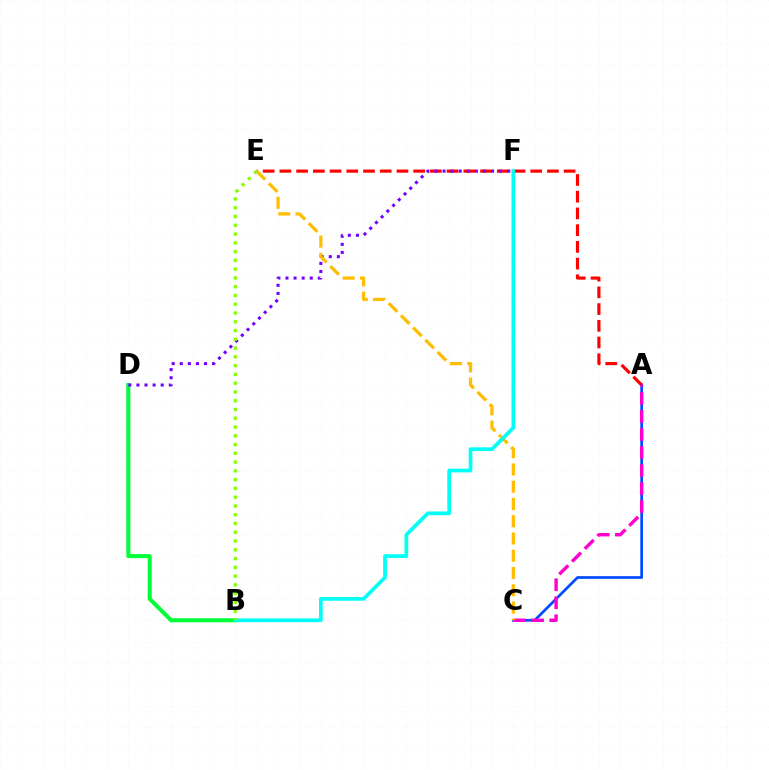{('A', 'C'): [{'color': '#004bff', 'line_style': 'solid', 'thickness': 1.96}, {'color': '#ff00cf', 'line_style': 'dashed', 'thickness': 2.45}], ('A', 'E'): [{'color': '#ff0000', 'line_style': 'dashed', 'thickness': 2.27}], ('B', 'D'): [{'color': '#00ff39', 'line_style': 'solid', 'thickness': 2.93}], ('D', 'F'): [{'color': '#7200ff', 'line_style': 'dotted', 'thickness': 2.2}], ('C', 'E'): [{'color': '#ffbd00', 'line_style': 'dashed', 'thickness': 2.34}], ('B', 'F'): [{'color': '#00fff6', 'line_style': 'solid', 'thickness': 2.68}], ('B', 'E'): [{'color': '#84ff00', 'line_style': 'dotted', 'thickness': 2.38}]}